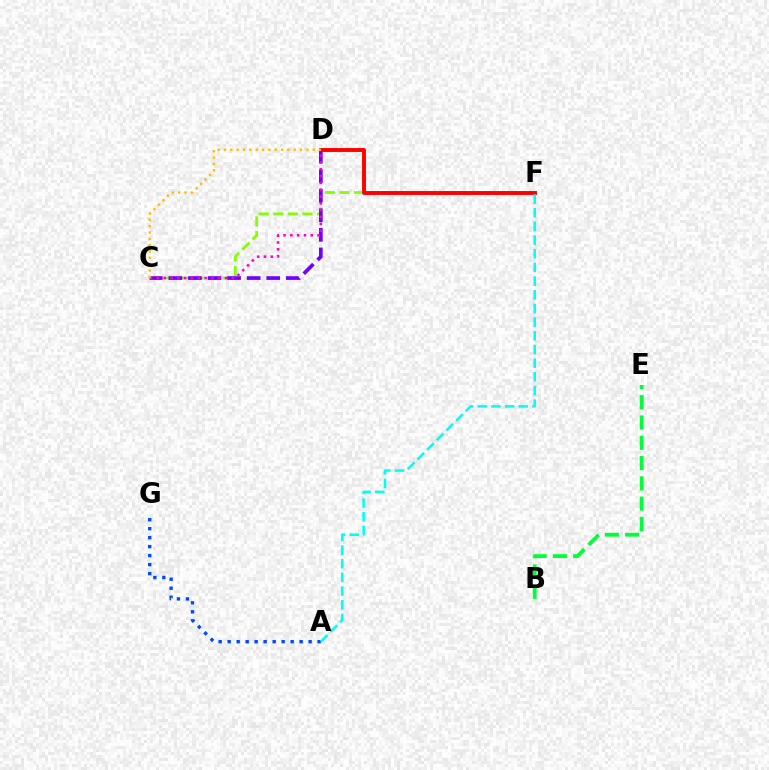{('A', 'G'): [{'color': '#004bff', 'line_style': 'dotted', 'thickness': 2.44}], ('C', 'F'): [{'color': '#84ff00', 'line_style': 'dashed', 'thickness': 1.98}], ('C', 'D'): [{'color': '#7200ff', 'line_style': 'dashed', 'thickness': 2.66}, {'color': '#ff00cf', 'line_style': 'dotted', 'thickness': 1.85}, {'color': '#ffbd00', 'line_style': 'dotted', 'thickness': 1.72}], ('D', 'F'): [{'color': '#ff0000', 'line_style': 'solid', 'thickness': 2.81}], ('B', 'E'): [{'color': '#00ff39', 'line_style': 'dashed', 'thickness': 2.76}], ('A', 'F'): [{'color': '#00fff6', 'line_style': 'dashed', 'thickness': 1.86}]}